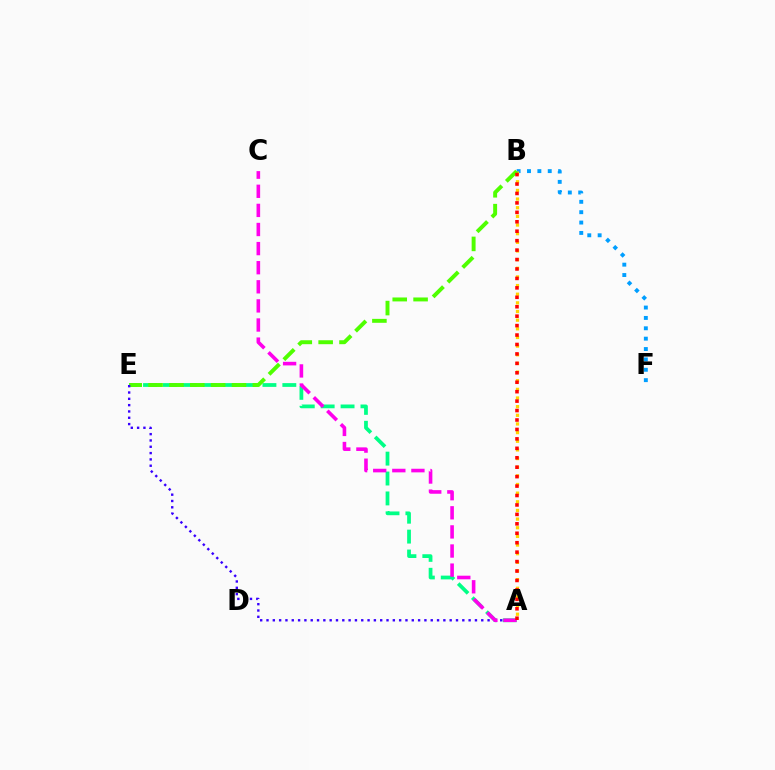{('B', 'F'): [{'color': '#009eff', 'line_style': 'dotted', 'thickness': 2.82}], ('A', 'B'): [{'color': '#ffd500', 'line_style': 'dotted', 'thickness': 2.35}, {'color': '#ff0000', 'line_style': 'dotted', 'thickness': 2.56}], ('A', 'E'): [{'color': '#00ff86', 'line_style': 'dashed', 'thickness': 2.7}, {'color': '#3700ff', 'line_style': 'dotted', 'thickness': 1.72}], ('B', 'E'): [{'color': '#4fff00', 'line_style': 'dashed', 'thickness': 2.83}], ('A', 'C'): [{'color': '#ff00ed', 'line_style': 'dashed', 'thickness': 2.6}]}